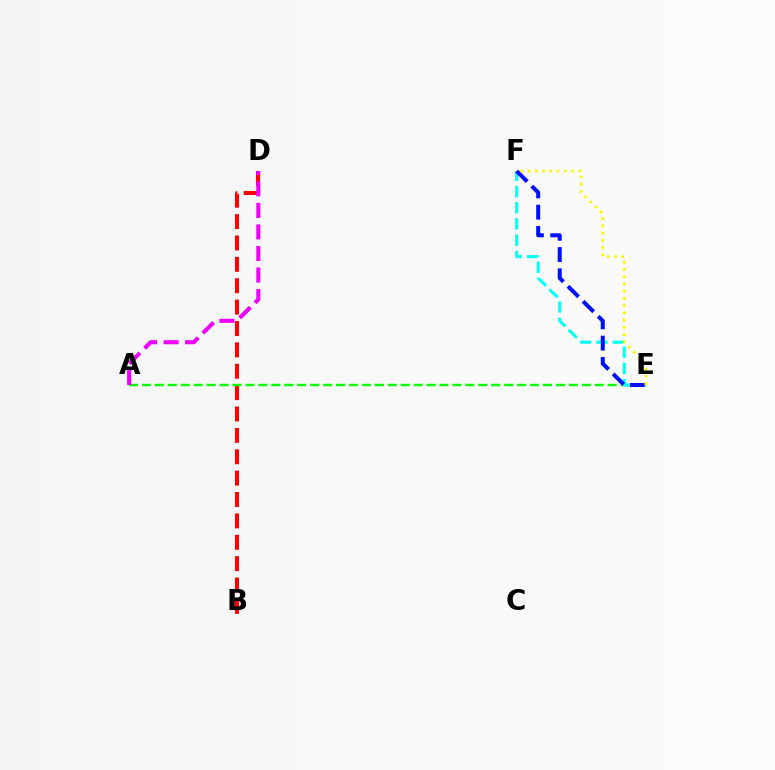{('B', 'D'): [{'color': '#ff0000', 'line_style': 'dashed', 'thickness': 2.9}], ('A', 'E'): [{'color': '#08ff00', 'line_style': 'dashed', 'thickness': 1.76}], ('E', 'F'): [{'color': '#00fff6', 'line_style': 'dashed', 'thickness': 2.2}, {'color': '#0010ff', 'line_style': 'dashed', 'thickness': 2.89}, {'color': '#fcf500', 'line_style': 'dotted', 'thickness': 1.97}], ('A', 'D'): [{'color': '#ee00ff', 'line_style': 'dashed', 'thickness': 2.93}]}